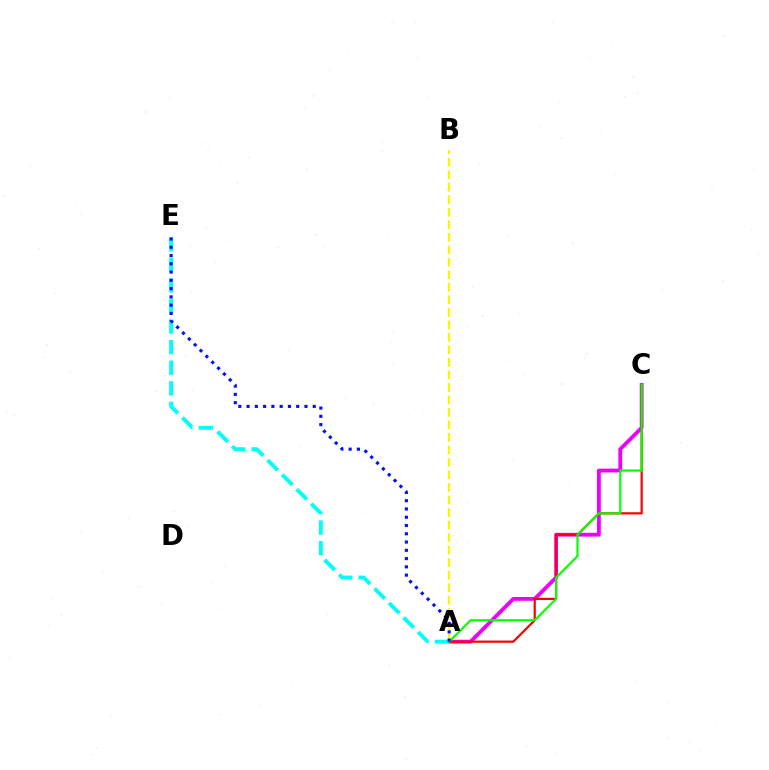{('A', 'C'): [{'color': '#ee00ff', 'line_style': 'solid', 'thickness': 2.75}, {'color': '#ff0000', 'line_style': 'solid', 'thickness': 1.59}, {'color': '#08ff00', 'line_style': 'solid', 'thickness': 1.59}], ('A', 'B'): [{'color': '#fcf500', 'line_style': 'dashed', 'thickness': 1.7}], ('A', 'E'): [{'color': '#00fff6', 'line_style': 'dashed', 'thickness': 2.79}, {'color': '#0010ff', 'line_style': 'dotted', 'thickness': 2.25}]}